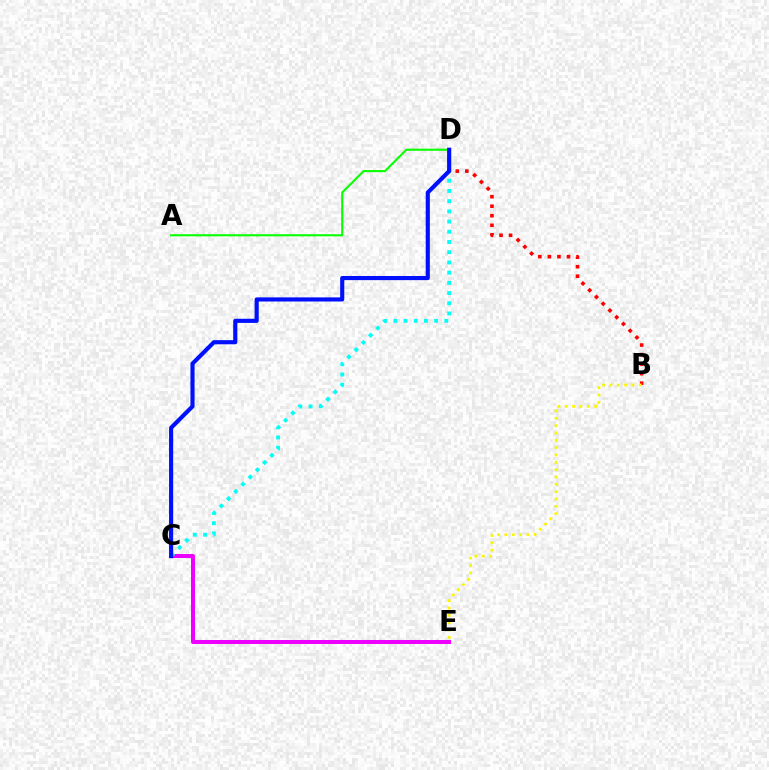{('B', 'D'): [{'color': '#ff0000', 'line_style': 'dotted', 'thickness': 2.59}], ('C', 'E'): [{'color': '#ee00ff', 'line_style': 'solid', 'thickness': 2.88}], ('C', 'D'): [{'color': '#00fff6', 'line_style': 'dotted', 'thickness': 2.77}, {'color': '#0010ff', 'line_style': 'solid', 'thickness': 2.98}], ('A', 'D'): [{'color': '#08ff00', 'line_style': 'solid', 'thickness': 1.51}], ('B', 'E'): [{'color': '#fcf500', 'line_style': 'dotted', 'thickness': 1.99}]}